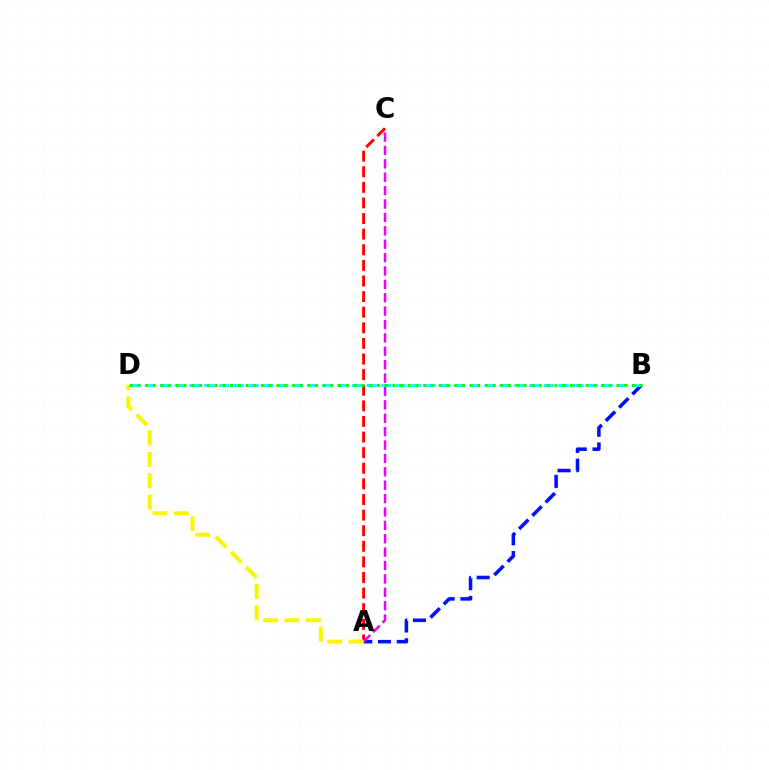{('A', 'B'): [{'color': '#0010ff', 'line_style': 'dashed', 'thickness': 2.55}], ('A', 'C'): [{'color': '#ff0000', 'line_style': 'dashed', 'thickness': 2.12}, {'color': '#ee00ff', 'line_style': 'dashed', 'thickness': 1.82}], ('A', 'D'): [{'color': '#fcf500', 'line_style': 'dashed', 'thickness': 2.91}], ('B', 'D'): [{'color': '#00fff6', 'line_style': 'dashed', 'thickness': 2.01}, {'color': '#08ff00', 'line_style': 'dotted', 'thickness': 2.1}]}